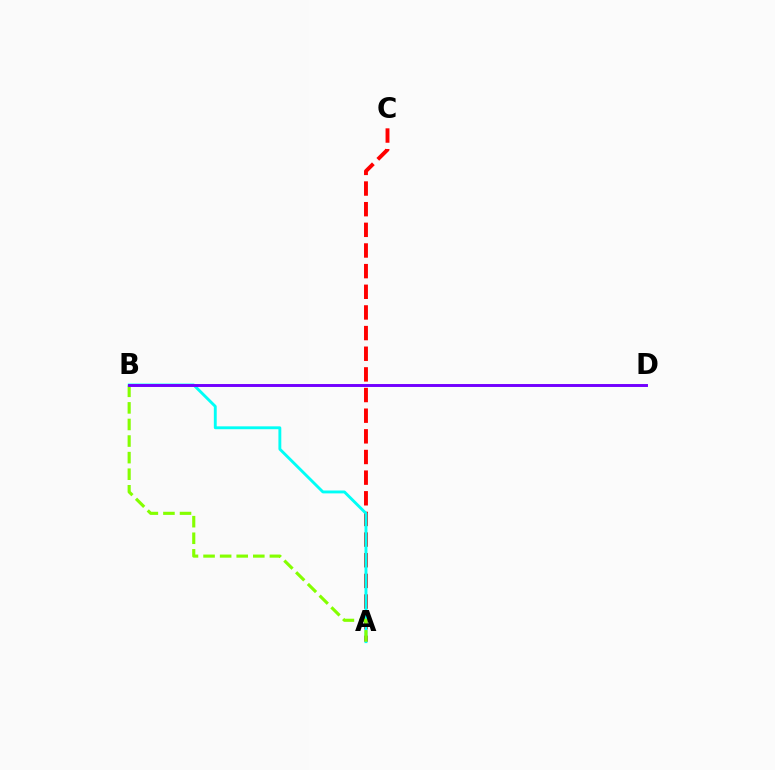{('A', 'C'): [{'color': '#ff0000', 'line_style': 'dashed', 'thickness': 2.81}], ('A', 'B'): [{'color': '#00fff6', 'line_style': 'solid', 'thickness': 2.07}, {'color': '#84ff00', 'line_style': 'dashed', 'thickness': 2.25}], ('B', 'D'): [{'color': '#7200ff', 'line_style': 'solid', 'thickness': 2.11}]}